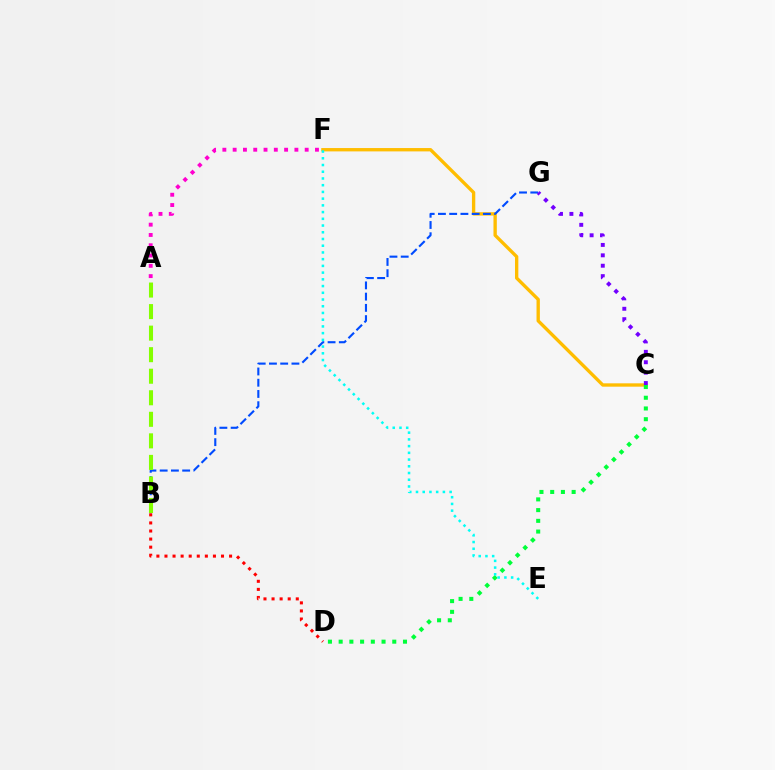{('C', 'F'): [{'color': '#ffbd00', 'line_style': 'solid', 'thickness': 2.41}], ('B', 'G'): [{'color': '#004bff', 'line_style': 'dashed', 'thickness': 1.53}], ('C', 'D'): [{'color': '#00ff39', 'line_style': 'dotted', 'thickness': 2.91}], ('A', 'F'): [{'color': '#ff00cf', 'line_style': 'dotted', 'thickness': 2.8}], ('B', 'D'): [{'color': '#ff0000', 'line_style': 'dotted', 'thickness': 2.19}], ('E', 'F'): [{'color': '#00fff6', 'line_style': 'dotted', 'thickness': 1.83}], ('A', 'B'): [{'color': '#84ff00', 'line_style': 'dashed', 'thickness': 2.93}], ('C', 'G'): [{'color': '#7200ff', 'line_style': 'dotted', 'thickness': 2.83}]}